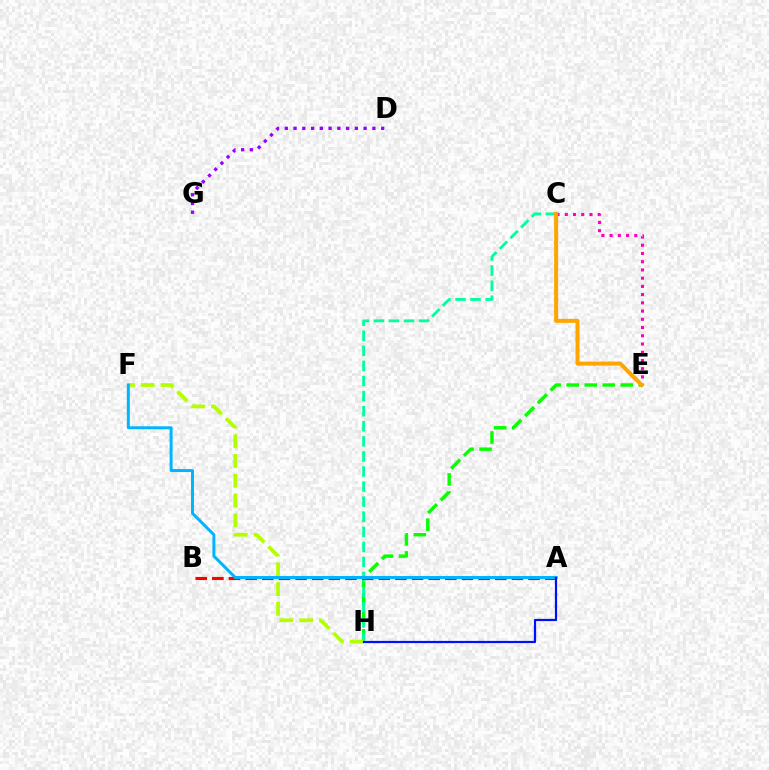{('D', 'G'): [{'color': '#9b00ff', 'line_style': 'dotted', 'thickness': 2.38}], ('E', 'H'): [{'color': '#08ff00', 'line_style': 'dashed', 'thickness': 2.45}], ('C', 'E'): [{'color': '#ff00bd', 'line_style': 'dotted', 'thickness': 2.24}, {'color': '#ffa500', 'line_style': 'solid', 'thickness': 2.87}], ('C', 'H'): [{'color': '#00ff9d', 'line_style': 'dashed', 'thickness': 2.05}], ('F', 'H'): [{'color': '#b3ff00', 'line_style': 'dashed', 'thickness': 2.69}], ('A', 'B'): [{'color': '#ff0000', 'line_style': 'dashed', 'thickness': 2.26}], ('A', 'F'): [{'color': '#00b5ff', 'line_style': 'solid', 'thickness': 2.14}], ('A', 'H'): [{'color': '#0010ff', 'line_style': 'solid', 'thickness': 1.59}]}